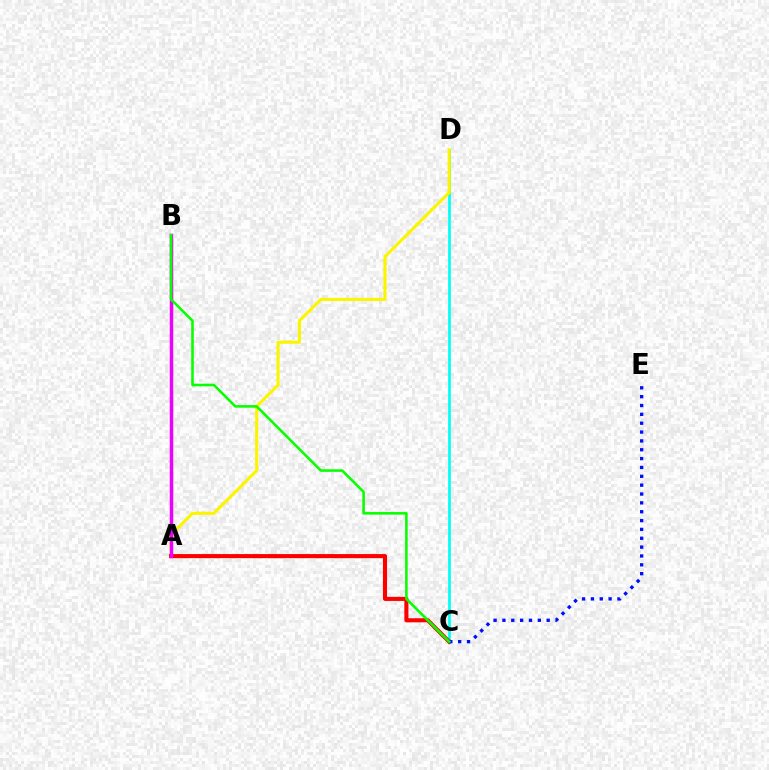{('C', 'D'): [{'color': '#00fff6', 'line_style': 'solid', 'thickness': 1.96}], ('A', 'D'): [{'color': '#fcf500', 'line_style': 'solid', 'thickness': 2.23}], ('A', 'C'): [{'color': '#ff0000', 'line_style': 'solid', 'thickness': 2.95}], ('C', 'E'): [{'color': '#0010ff', 'line_style': 'dotted', 'thickness': 2.4}], ('A', 'B'): [{'color': '#ee00ff', 'line_style': 'solid', 'thickness': 2.52}], ('B', 'C'): [{'color': '#08ff00', 'line_style': 'solid', 'thickness': 1.86}]}